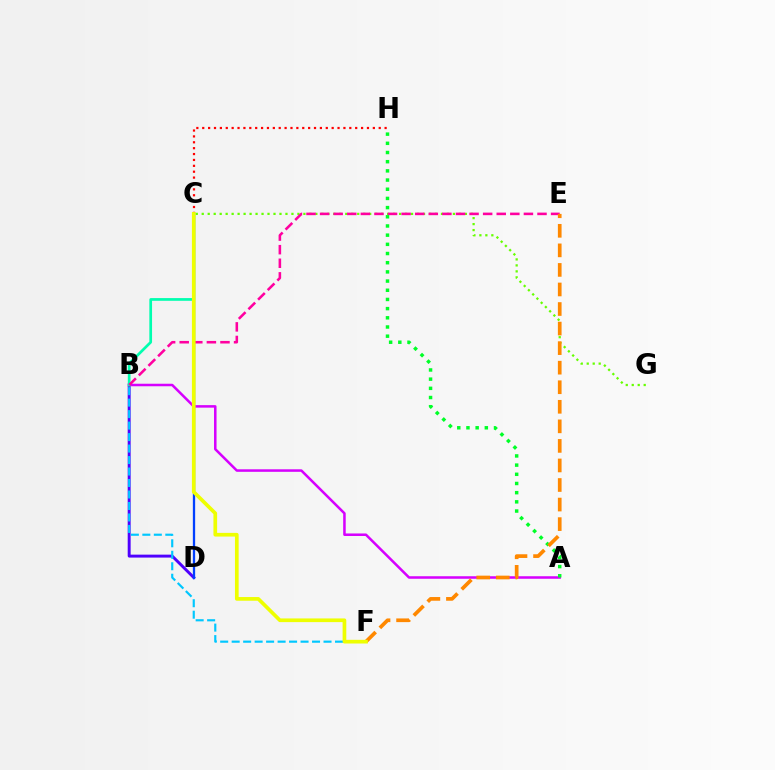{('B', 'D'): [{'color': '#4f00ff', 'line_style': 'solid', 'thickness': 2.12}], ('C', 'D'): [{'color': '#003fff', 'line_style': 'solid', 'thickness': 1.65}], ('B', 'F'): [{'color': '#00c7ff', 'line_style': 'dashed', 'thickness': 1.56}], ('C', 'G'): [{'color': '#66ff00', 'line_style': 'dotted', 'thickness': 1.62}], ('A', 'B'): [{'color': '#d600ff', 'line_style': 'solid', 'thickness': 1.82}], ('B', 'C'): [{'color': '#00ffaf', 'line_style': 'solid', 'thickness': 1.95}], ('B', 'E'): [{'color': '#ff00a0', 'line_style': 'dashed', 'thickness': 1.85}], ('A', 'H'): [{'color': '#00ff27', 'line_style': 'dotted', 'thickness': 2.5}], ('C', 'H'): [{'color': '#ff0000', 'line_style': 'dotted', 'thickness': 1.6}], ('E', 'F'): [{'color': '#ff8800', 'line_style': 'dashed', 'thickness': 2.66}], ('C', 'F'): [{'color': '#eeff00', 'line_style': 'solid', 'thickness': 2.66}]}